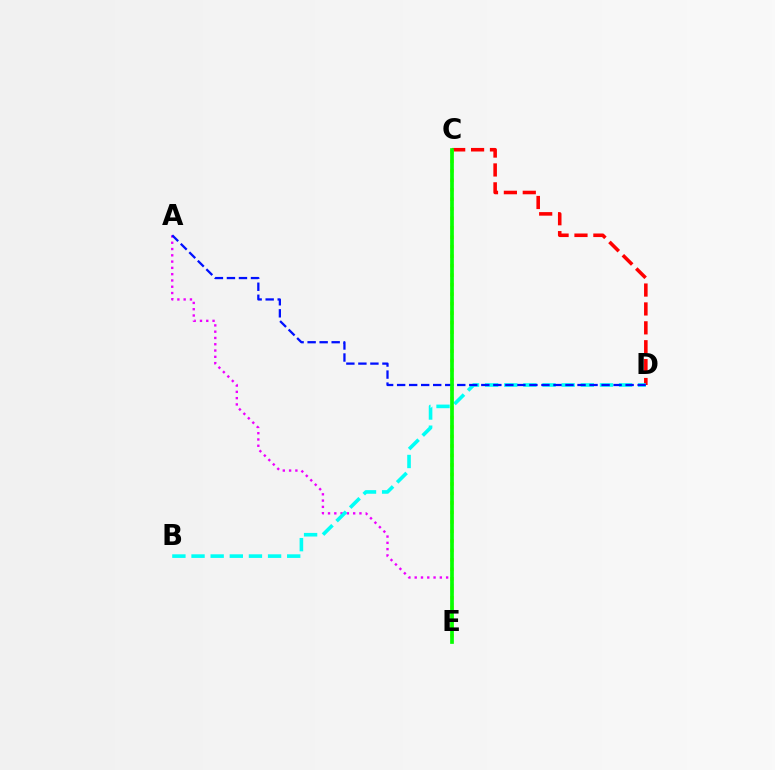{('C', 'D'): [{'color': '#ff0000', 'line_style': 'dashed', 'thickness': 2.57}], ('A', 'E'): [{'color': '#ee00ff', 'line_style': 'dotted', 'thickness': 1.71}], ('C', 'E'): [{'color': '#fcf500', 'line_style': 'dotted', 'thickness': 2.58}, {'color': '#08ff00', 'line_style': 'solid', 'thickness': 2.67}], ('B', 'D'): [{'color': '#00fff6', 'line_style': 'dashed', 'thickness': 2.6}], ('A', 'D'): [{'color': '#0010ff', 'line_style': 'dashed', 'thickness': 1.63}]}